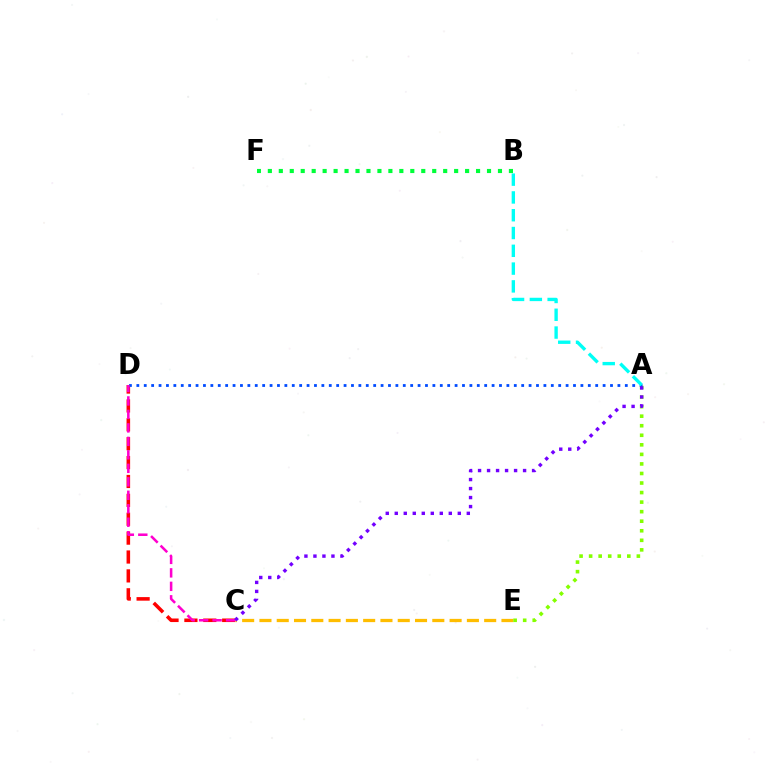{('C', 'D'): [{'color': '#ff0000', 'line_style': 'dashed', 'thickness': 2.57}, {'color': '#ff00cf', 'line_style': 'dashed', 'thickness': 1.83}], ('C', 'E'): [{'color': '#ffbd00', 'line_style': 'dashed', 'thickness': 2.35}], ('A', 'E'): [{'color': '#84ff00', 'line_style': 'dotted', 'thickness': 2.59}], ('A', 'D'): [{'color': '#004bff', 'line_style': 'dotted', 'thickness': 2.01}], ('A', 'B'): [{'color': '#00fff6', 'line_style': 'dashed', 'thickness': 2.42}], ('B', 'F'): [{'color': '#00ff39', 'line_style': 'dotted', 'thickness': 2.98}], ('A', 'C'): [{'color': '#7200ff', 'line_style': 'dotted', 'thickness': 2.45}]}